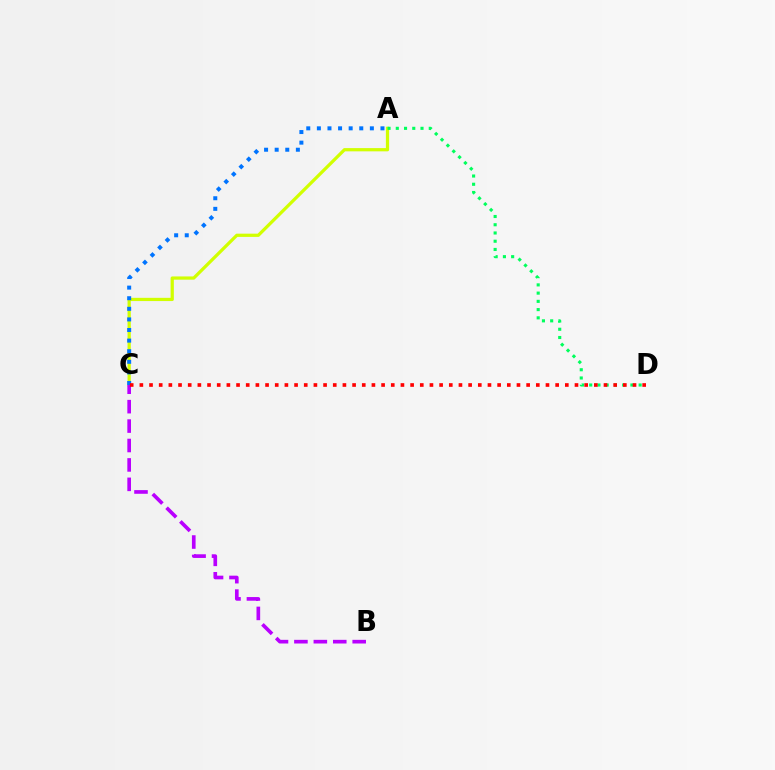{('A', 'C'): [{'color': '#d1ff00', 'line_style': 'solid', 'thickness': 2.33}, {'color': '#0074ff', 'line_style': 'dotted', 'thickness': 2.88}], ('A', 'D'): [{'color': '#00ff5c', 'line_style': 'dotted', 'thickness': 2.24}], ('B', 'C'): [{'color': '#b900ff', 'line_style': 'dashed', 'thickness': 2.64}], ('C', 'D'): [{'color': '#ff0000', 'line_style': 'dotted', 'thickness': 2.63}]}